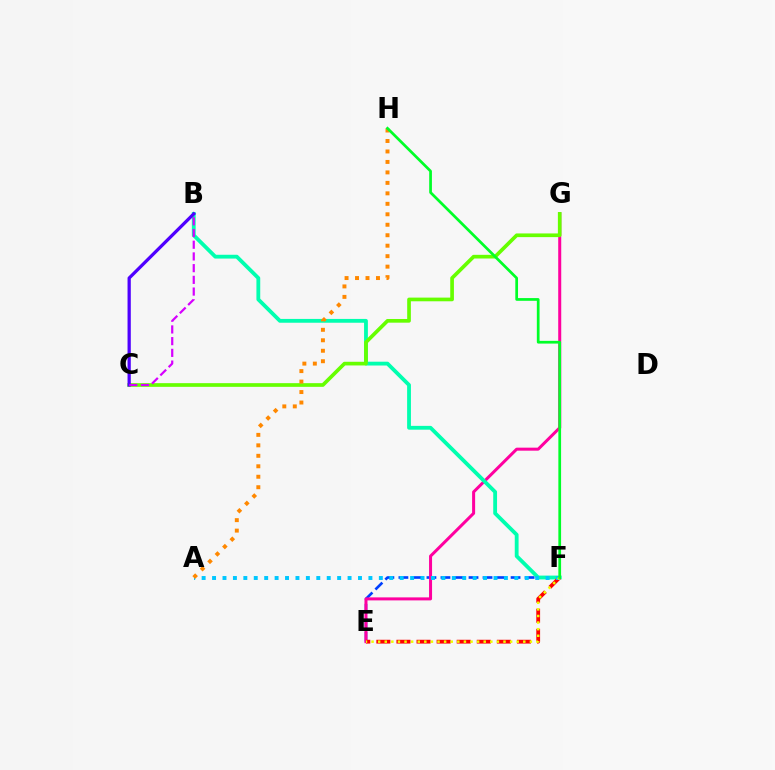{('E', 'F'): [{'color': '#003fff', 'line_style': 'dashed', 'thickness': 1.9}, {'color': '#ff0000', 'line_style': 'dashed', 'thickness': 2.73}, {'color': '#eeff00', 'line_style': 'dotted', 'thickness': 1.79}], ('E', 'G'): [{'color': '#ff00a0', 'line_style': 'solid', 'thickness': 2.17}], ('B', 'F'): [{'color': '#00ffaf', 'line_style': 'solid', 'thickness': 2.75}], ('C', 'G'): [{'color': '#66ff00', 'line_style': 'solid', 'thickness': 2.65}], ('B', 'C'): [{'color': '#4f00ff', 'line_style': 'solid', 'thickness': 2.34}, {'color': '#d600ff', 'line_style': 'dashed', 'thickness': 1.59}], ('A', 'F'): [{'color': '#00c7ff', 'line_style': 'dotted', 'thickness': 2.83}], ('A', 'H'): [{'color': '#ff8800', 'line_style': 'dotted', 'thickness': 2.84}], ('F', 'H'): [{'color': '#00ff27', 'line_style': 'solid', 'thickness': 1.96}]}